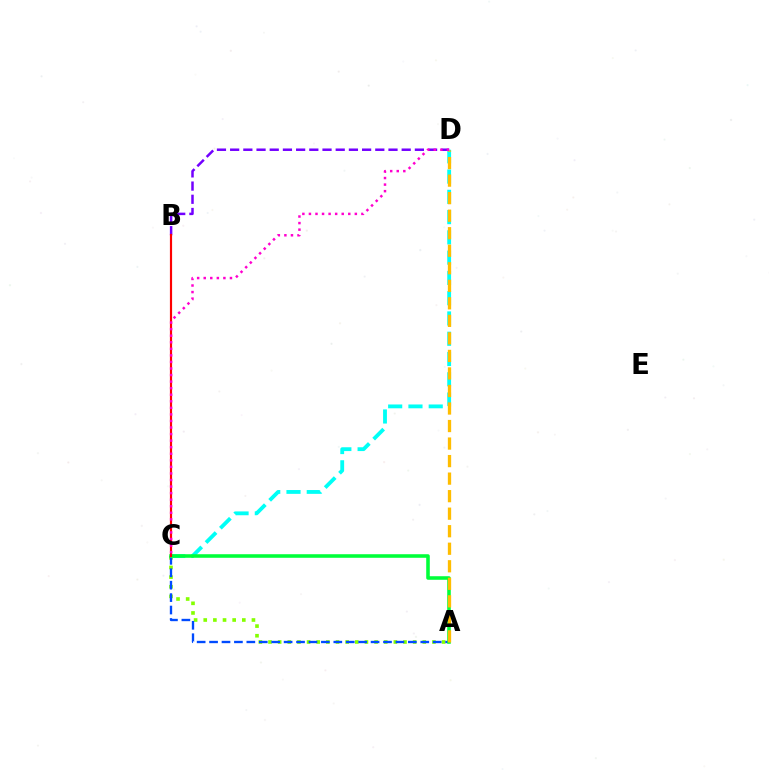{('A', 'C'): [{'color': '#84ff00', 'line_style': 'dotted', 'thickness': 2.62}, {'color': '#004bff', 'line_style': 'dashed', 'thickness': 1.69}, {'color': '#00ff39', 'line_style': 'solid', 'thickness': 2.56}], ('B', 'D'): [{'color': '#7200ff', 'line_style': 'dashed', 'thickness': 1.79}], ('C', 'D'): [{'color': '#00fff6', 'line_style': 'dashed', 'thickness': 2.75}, {'color': '#ff00cf', 'line_style': 'dotted', 'thickness': 1.78}], ('B', 'C'): [{'color': '#ff0000', 'line_style': 'solid', 'thickness': 1.57}], ('A', 'D'): [{'color': '#ffbd00', 'line_style': 'dashed', 'thickness': 2.38}]}